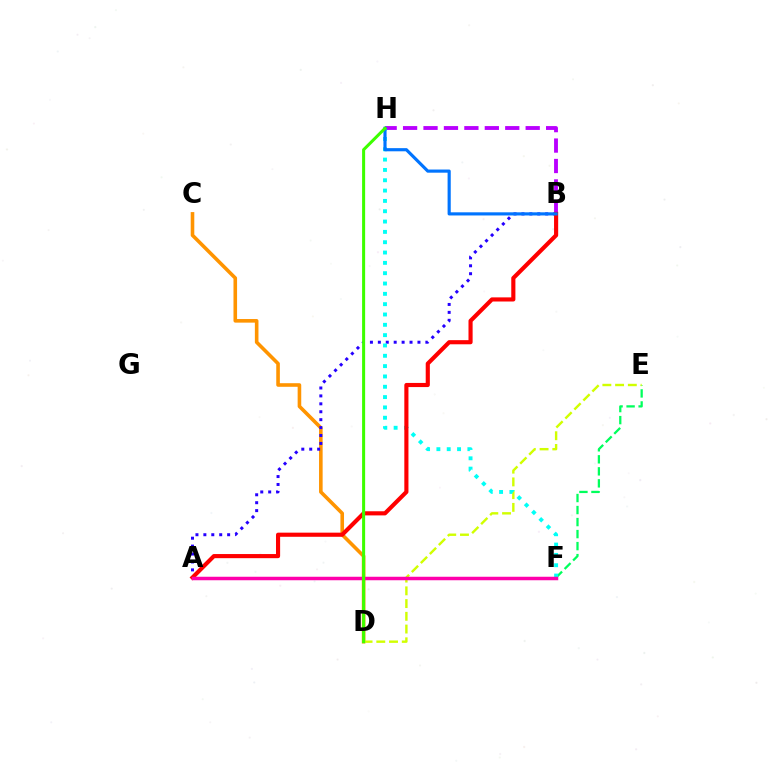{('C', 'D'): [{'color': '#ff9400', 'line_style': 'solid', 'thickness': 2.59}], ('B', 'H'): [{'color': '#b900ff', 'line_style': 'dashed', 'thickness': 2.78}, {'color': '#0074ff', 'line_style': 'solid', 'thickness': 2.27}], ('E', 'F'): [{'color': '#00ff5c', 'line_style': 'dashed', 'thickness': 1.63}], ('D', 'E'): [{'color': '#d1ff00', 'line_style': 'dashed', 'thickness': 1.73}], ('A', 'B'): [{'color': '#2500ff', 'line_style': 'dotted', 'thickness': 2.15}, {'color': '#ff0000', 'line_style': 'solid', 'thickness': 2.97}], ('F', 'H'): [{'color': '#00fff6', 'line_style': 'dotted', 'thickness': 2.81}], ('A', 'F'): [{'color': '#ff00ac', 'line_style': 'solid', 'thickness': 2.51}], ('D', 'H'): [{'color': '#3dff00', 'line_style': 'solid', 'thickness': 2.19}]}